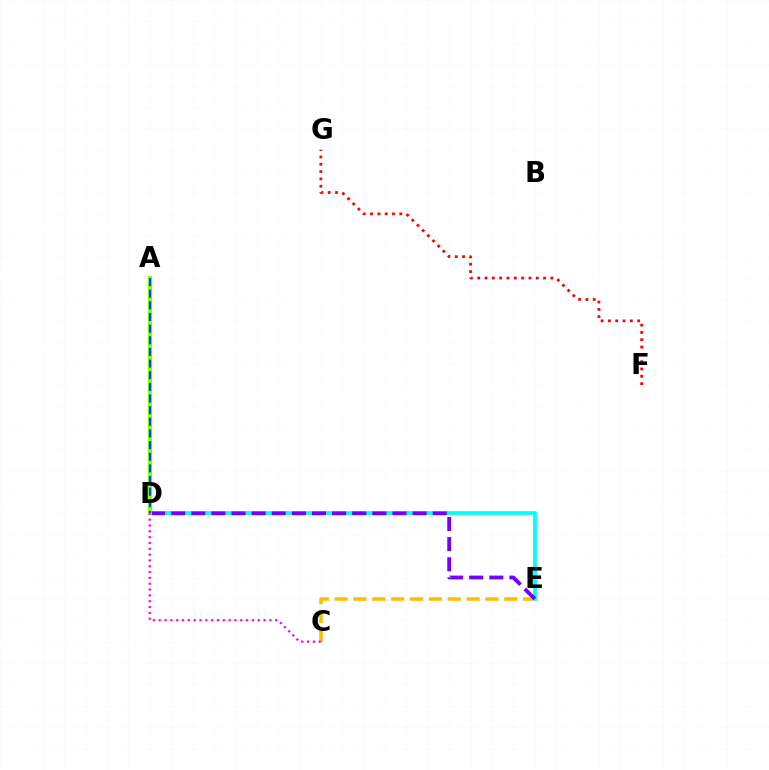{('C', 'E'): [{'color': '#ffbd00', 'line_style': 'dashed', 'thickness': 2.56}], ('A', 'D'): [{'color': '#00ff39', 'line_style': 'dashed', 'thickness': 2.2}, {'color': '#84ff00', 'line_style': 'solid', 'thickness': 2.96}, {'color': '#004bff', 'line_style': 'dashed', 'thickness': 1.58}], ('D', 'E'): [{'color': '#00fff6', 'line_style': 'solid', 'thickness': 2.72}, {'color': '#7200ff', 'line_style': 'dashed', 'thickness': 2.73}], ('C', 'D'): [{'color': '#ff00cf', 'line_style': 'dotted', 'thickness': 1.58}], ('F', 'G'): [{'color': '#ff0000', 'line_style': 'dotted', 'thickness': 1.99}]}